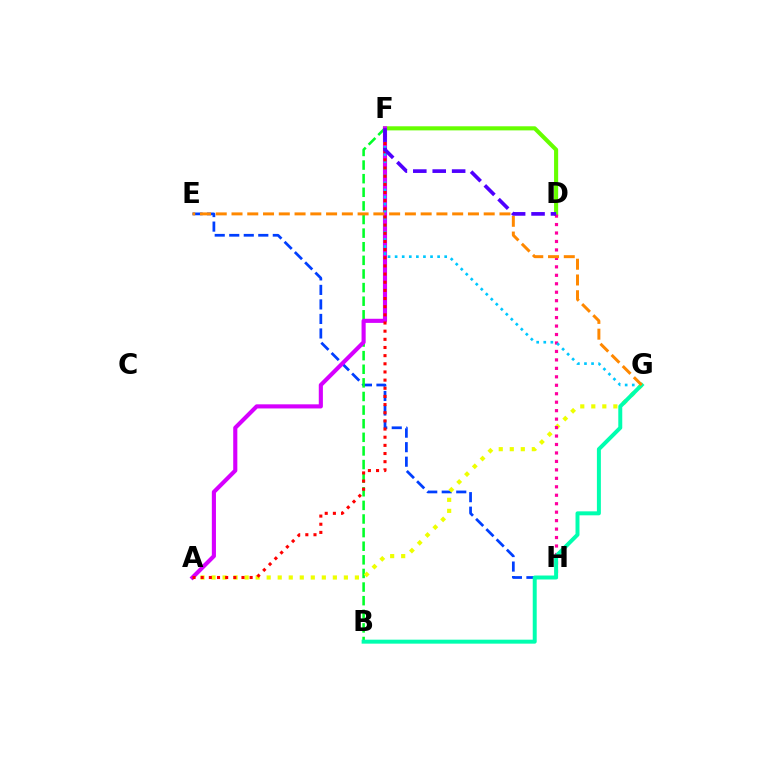{('E', 'H'): [{'color': '#003fff', 'line_style': 'dashed', 'thickness': 1.97}], ('B', 'F'): [{'color': '#00ff27', 'line_style': 'dashed', 'thickness': 1.85}], ('D', 'F'): [{'color': '#66ff00', 'line_style': 'solid', 'thickness': 2.95}, {'color': '#4f00ff', 'line_style': 'dashed', 'thickness': 2.64}], ('A', 'G'): [{'color': '#eeff00', 'line_style': 'dotted', 'thickness': 3.0}], ('D', 'H'): [{'color': '#ff00a0', 'line_style': 'dotted', 'thickness': 2.3}], ('A', 'F'): [{'color': '#d600ff', 'line_style': 'solid', 'thickness': 2.97}, {'color': '#ff0000', 'line_style': 'dotted', 'thickness': 2.22}], ('F', 'G'): [{'color': '#00c7ff', 'line_style': 'dotted', 'thickness': 1.92}], ('B', 'G'): [{'color': '#00ffaf', 'line_style': 'solid', 'thickness': 2.86}], ('E', 'G'): [{'color': '#ff8800', 'line_style': 'dashed', 'thickness': 2.14}]}